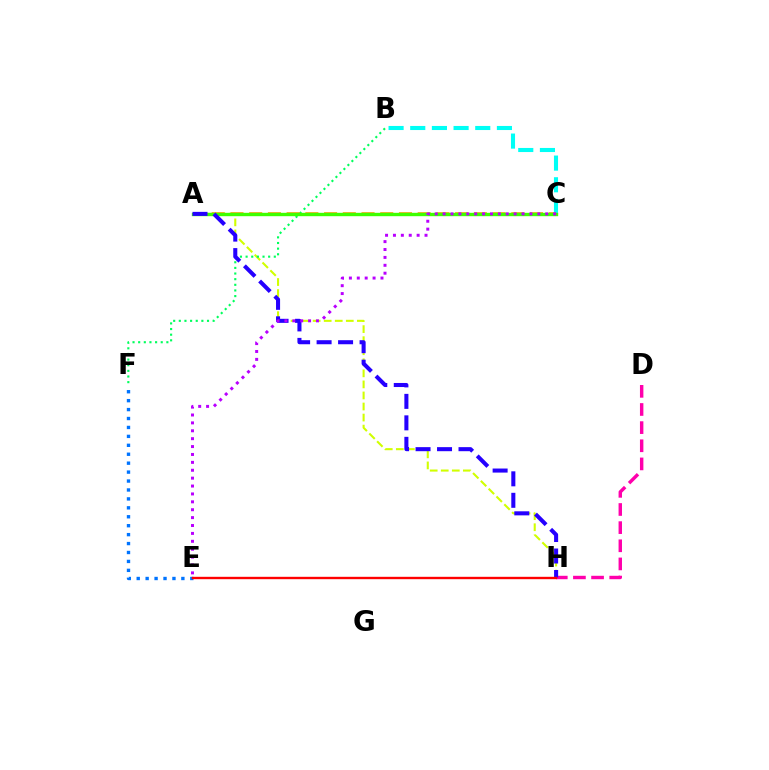{('B', 'C'): [{'color': '#00fff6', 'line_style': 'dashed', 'thickness': 2.94}], ('A', 'H'): [{'color': '#d1ff00', 'line_style': 'dashed', 'thickness': 1.5}, {'color': '#2500ff', 'line_style': 'dashed', 'thickness': 2.92}], ('B', 'F'): [{'color': '#00ff5c', 'line_style': 'dotted', 'thickness': 1.53}], ('A', 'C'): [{'color': '#ff9400', 'line_style': 'dashed', 'thickness': 2.54}, {'color': '#3dff00', 'line_style': 'solid', 'thickness': 2.43}], ('D', 'H'): [{'color': '#ff00ac', 'line_style': 'dashed', 'thickness': 2.47}], ('E', 'F'): [{'color': '#0074ff', 'line_style': 'dotted', 'thickness': 2.43}], ('C', 'E'): [{'color': '#b900ff', 'line_style': 'dotted', 'thickness': 2.14}], ('E', 'H'): [{'color': '#ff0000', 'line_style': 'solid', 'thickness': 1.71}]}